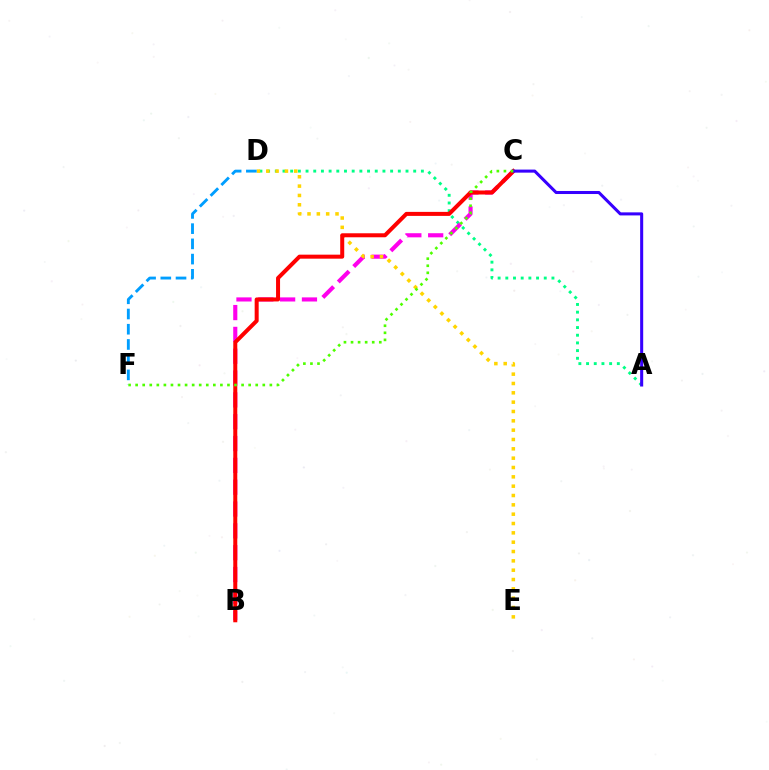{('A', 'D'): [{'color': '#00ff86', 'line_style': 'dotted', 'thickness': 2.09}], ('B', 'C'): [{'color': '#ff00ed', 'line_style': 'dashed', 'thickness': 2.97}, {'color': '#ff0000', 'line_style': 'solid', 'thickness': 2.89}], ('D', 'E'): [{'color': '#ffd500', 'line_style': 'dotted', 'thickness': 2.54}], ('A', 'C'): [{'color': '#3700ff', 'line_style': 'solid', 'thickness': 2.19}], ('D', 'F'): [{'color': '#009eff', 'line_style': 'dashed', 'thickness': 2.07}], ('C', 'F'): [{'color': '#4fff00', 'line_style': 'dotted', 'thickness': 1.92}]}